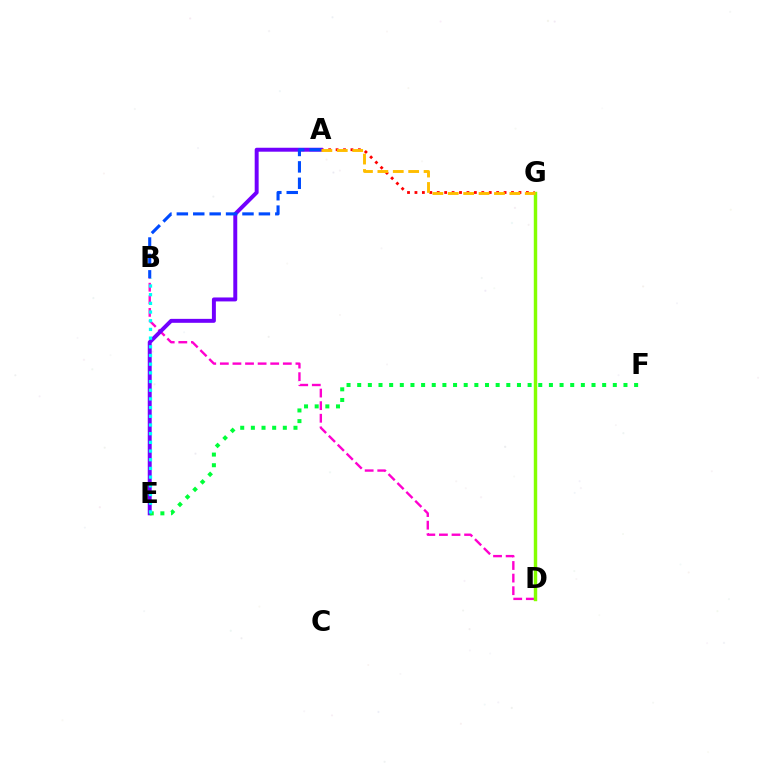{('A', 'G'): [{'color': '#ff0000', 'line_style': 'dotted', 'thickness': 2.02}, {'color': '#ffbd00', 'line_style': 'dashed', 'thickness': 2.09}], ('B', 'D'): [{'color': '#ff00cf', 'line_style': 'dashed', 'thickness': 1.71}], ('A', 'E'): [{'color': '#7200ff', 'line_style': 'solid', 'thickness': 2.84}], ('E', 'F'): [{'color': '#00ff39', 'line_style': 'dotted', 'thickness': 2.89}], ('D', 'G'): [{'color': '#84ff00', 'line_style': 'solid', 'thickness': 2.47}], ('B', 'E'): [{'color': '#00fff6', 'line_style': 'dotted', 'thickness': 2.36}], ('A', 'B'): [{'color': '#004bff', 'line_style': 'dashed', 'thickness': 2.23}]}